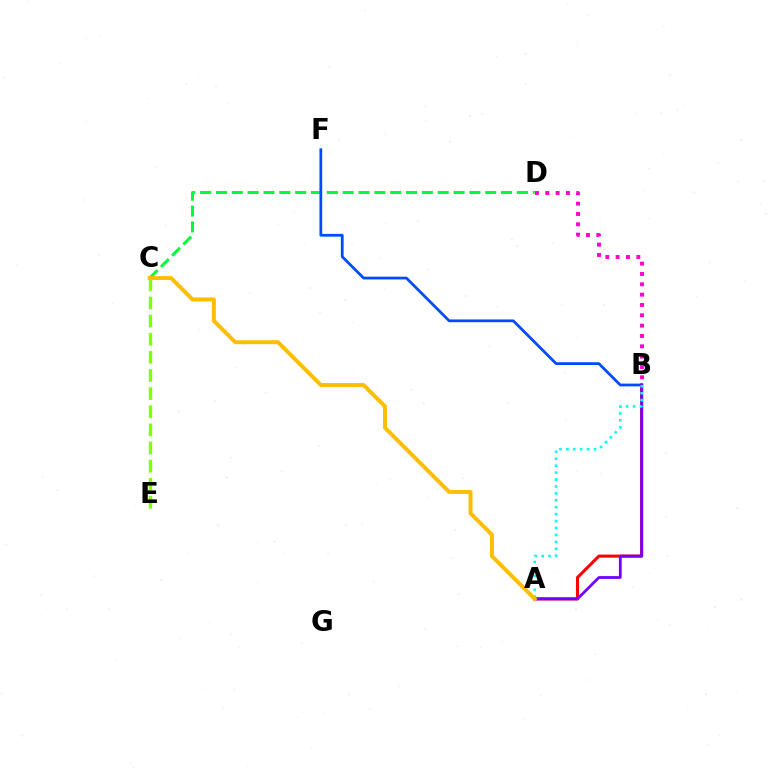{('A', 'B'): [{'color': '#ff0000', 'line_style': 'solid', 'thickness': 2.21}, {'color': '#7200ff', 'line_style': 'solid', 'thickness': 2.0}, {'color': '#00fff6', 'line_style': 'dotted', 'thickness': 1.88}], ('C', 'D'): [{'color': '#00ff39', 'line_style': 'dashed', 'thickness': 2.15}], ('C', 'E'): [{'color': '#84ff00', 'line_style': 'dashed', 'thickness': 2.46}], ('B', 'D'): [{'color': '#ff00cf', 'line_style': 'dotted', 'thickness': 2.81}], ('B', 'F'): [{'color': '#004bff', 'line_style': 'solid', 'thickness': 1.99}], ('A', 'C'): [{'color': '#ffbd00', 'line_style': 'solid', 'thickness': 2.84}]}